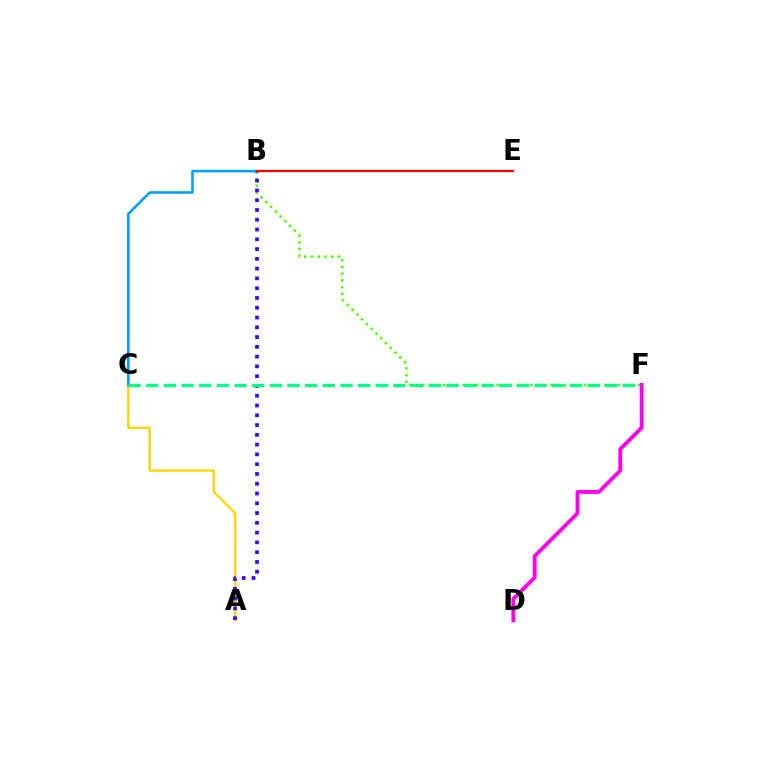{('B', 'F'): [{'color': '#4fff00', 'line_style': 'dotted', 'thickness': 1.83}], ('A', 'C'): [{'color': '#ffd500', 'line_style': 'solid', 'thickness': 1.69}], ('A', 'B'): [{'color': '#3700ff', 'line_style': 'dotted', 'thickness': 2.66}], ('B', 'C'): [{'color': '#009eff', 'line_style': 'solid', 'thickness': 1.86}], ('C', 'F'): [{'color': '#00ff86', 'line_style': 'dashed', 'thickness': 2.4}], ('D', 'F'): [{'color': '#ff00ed', 'line_style': 'solid', 'thickness': 2.77}], ('B', 'E'): [{'color': '#ff0000', 'line_style': 'solid', 'thickness': 1.63}]}